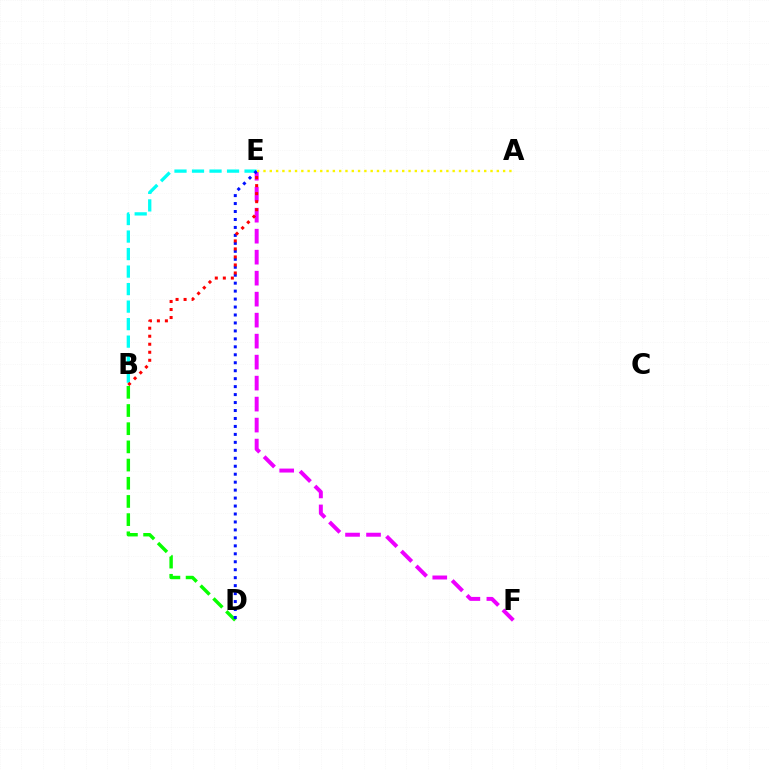{('B', 'D'): [{'color': '#08ff00', 'line_style': 'dashed', 'thickness': 2.47}], ('E', 'F'): [{'color': '#ee00ff', 'line_style': 'dashed', 'thickness': 2.85}], ('B', 'E'): [{'color': '#00fff6', 'line_style': 'dashed', 'thickness': 2.38}, {'color': '#ff0000', 'line_style': 'dotted', 'thickness': 2.18}], ('D', 'E'): [{'color': '#0010ff', 'line_style': 'dotted', 'thickness': 2.16}], ('A', 'E'): [{'color': '#fcf500', 'line_style': 'dotted', 'thickness': 1.71}]}